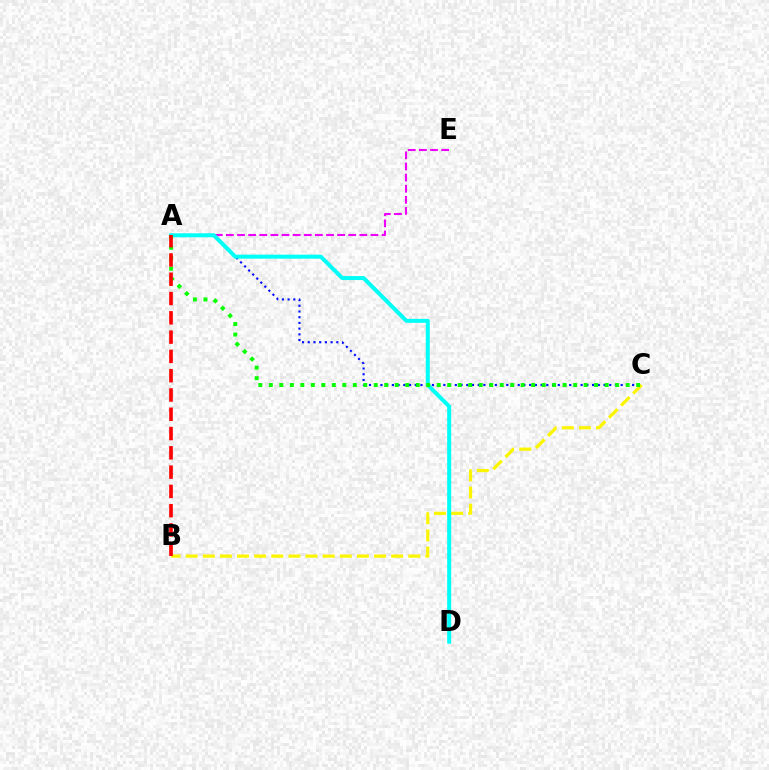{('A', 'C'): [{'color': '#0010ff', 'line_style': 'dotted', 'thickness': 1.55}, {'color': '#08ff00', 'line_style': 'dotted', 'thickness': 2.85}], ('A', 'E'): [{'color': '#ee00ff', 'line_style': 'dashed', 'thickness': 1.51}], ('B', 'C'): [{'color': '#fcf500', 'line_style': 'dashed', 'thickness': 2.33}], ('A', 'D'): [{'color': '#00fff6', 'line_style': 'solid', 'thickness': 2.88}], ('A', 'B'): [{'color': '#ff0000', 'line_style': 'dashed', 'thickness': 2.62}]}